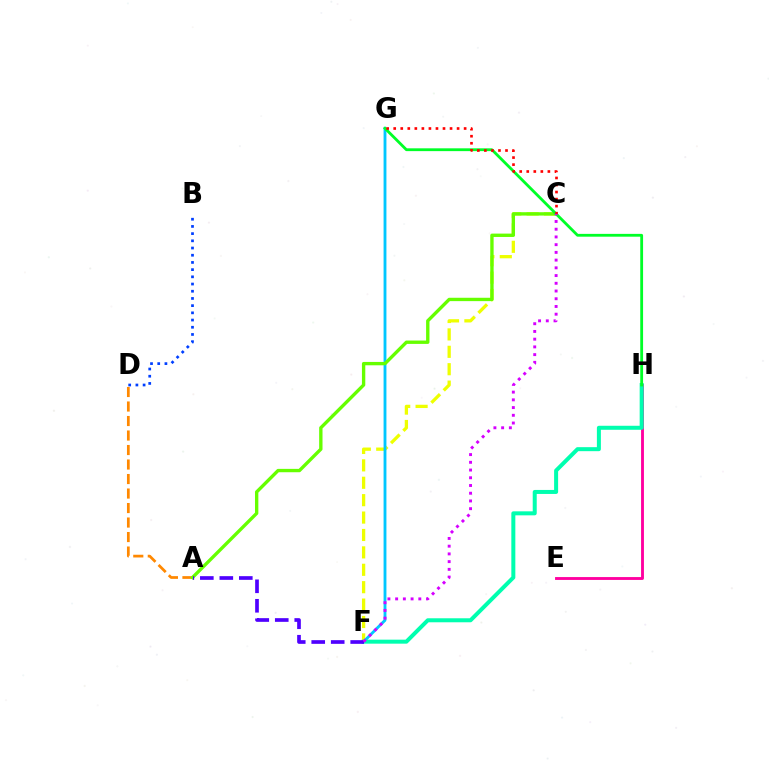{('E', 'H'): [{'color': '#ff00a0', 'line_style': 'solid', 'thickness': 2.06}], ('A', 'D'): [{'color': '#ff8800', 'line_style': 'dashed', 'thickness': 1.97}], ('C', 'F'): [{'color': '#eeff00', 'line_style': 'dashed', 'thickness': 2.36}, {'color': '#d600ff', 'line_style': 'dotted', 'thickness': 2.1}], ('F', 'G'): [{'color': '#00c7ff', 'line_style': 'solid', 'thickness': 2.05}], ('F', 'H'): [{'color': '#00ffaf', 'line_style': 'solid', 'thickness': 2.88}], ('A', 'C'): [{'color': '#66ff00', 'line_style': 'solid', 'thickness': 2.42}], ('B', 'D'): [{'color': '#003fff', 'line_style': 'dotted', 'thickness': 1.96}], ('G', 'H'): [{'color': '#00ff27', 'line_style': 'solid', 'thickness': 2.03}], ('A', 'F'): [{'color': '#4f00ff', 'line_style': 'dashed', 'thickness': 2.65}], ('C', 'G'): [{'color': '#ff0000', 'line_style': 'dotted', 'thickness': 1.91}]}